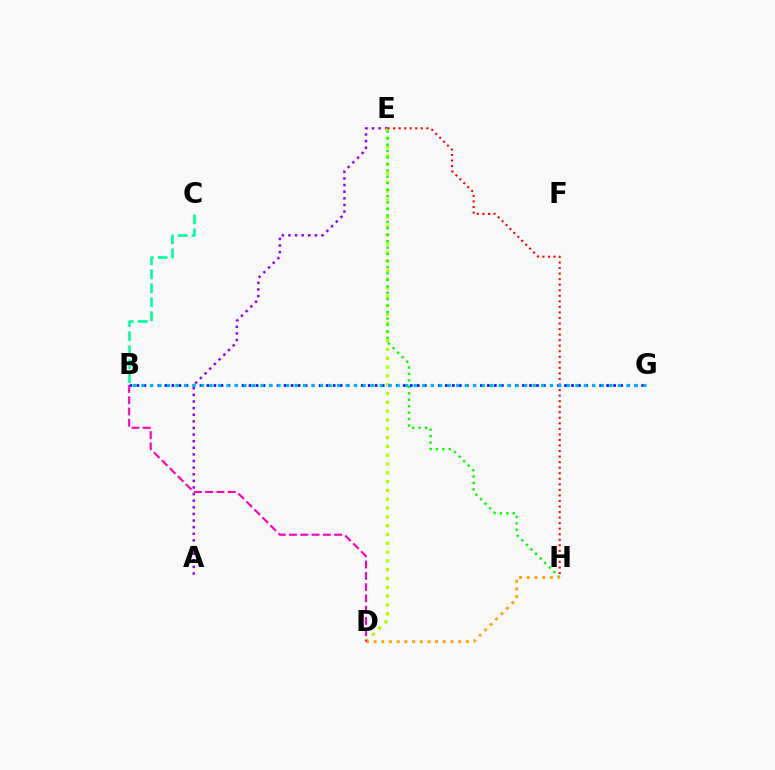{('B', 'C'): [{'color': '#00ff9d', 'line_style': 'dashed', 'thickness': 1.9}], ('A', 'E'): [{'color': '#9b00ff', 'line_style': 'dotted', 'thickness': 1.8}], ('D', 'E'): [{'color': '#b3ff00', 'line_style': 'dotted', 'thickness': 2.39}], ('E', 'H'): [{'color': '#08ff00', 'line_style': 'dotted', 'thickness': 1.75}, {'color': '#ff0000', 'line_style': 'dotted', 'thickness': 1.51}], ('B', 'G'): [{'color': '#0010ff', 'line_style': 'dotted', 'thickness': 1.9}, {'color': '#00b5ff', 'line_style': 'dotted', 'thickness': 2.31}], ('D', 'H'): [{'color': '#ffa500', 'line_style': 'dotted', 'thickness': 2.09}], ('B', 'D'): [{'color': '#ff00bd', 'line_style': 'dashed', 'thickness': 1.53}]}